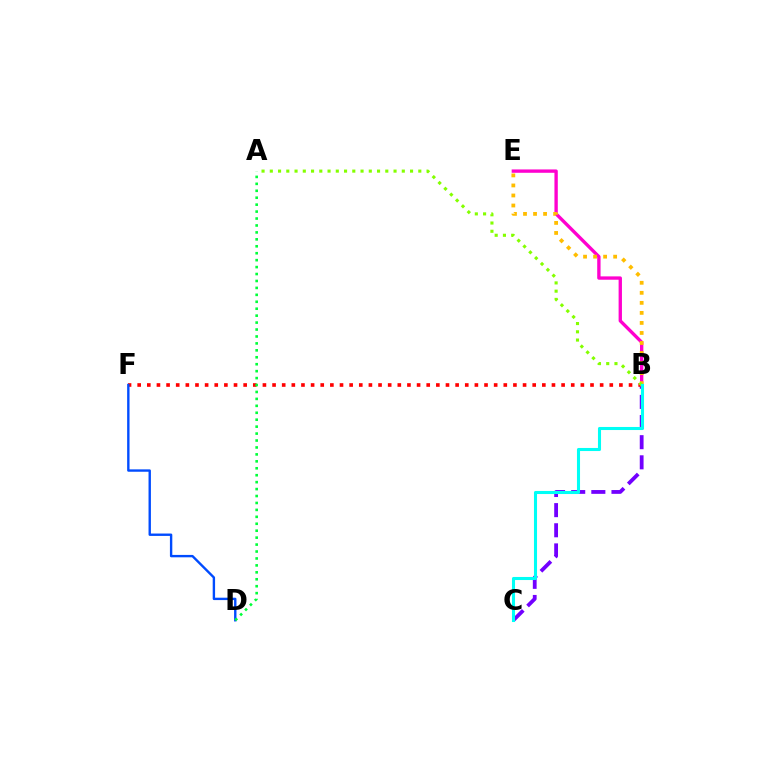{('B', 'C'): [{'color': '#7200ff', 'line_style': 'dashed', 'thickness': 2.74}, {'color': '#00fff6', 'line_style': 'solid', 'thickness': 2.21}], ('B', 'F'): [{'color': '#ff0000', 'line_style': 'dotted', 'thickness': 2.62}], ('B', 'E'): [{'color': '#ff00cf', 'line_style': 'solid', 'thickness': 2.41}, {'color': '#ffbd00', 'line_style': 'dotted', 'thickness': 2.73}], ('A', 'B'): [{'color': '#84ff00', 'line_style': 'dotted', 'thickness': 2.24}], ('D', 'F'): [{'color': '#004bff', 'line_style': 'solid', 'thickness': 1.72}], ('A', 'D'): [{'color': '#00ff39', 'line_style': 'dotted', 'thickness': 1.88}]}